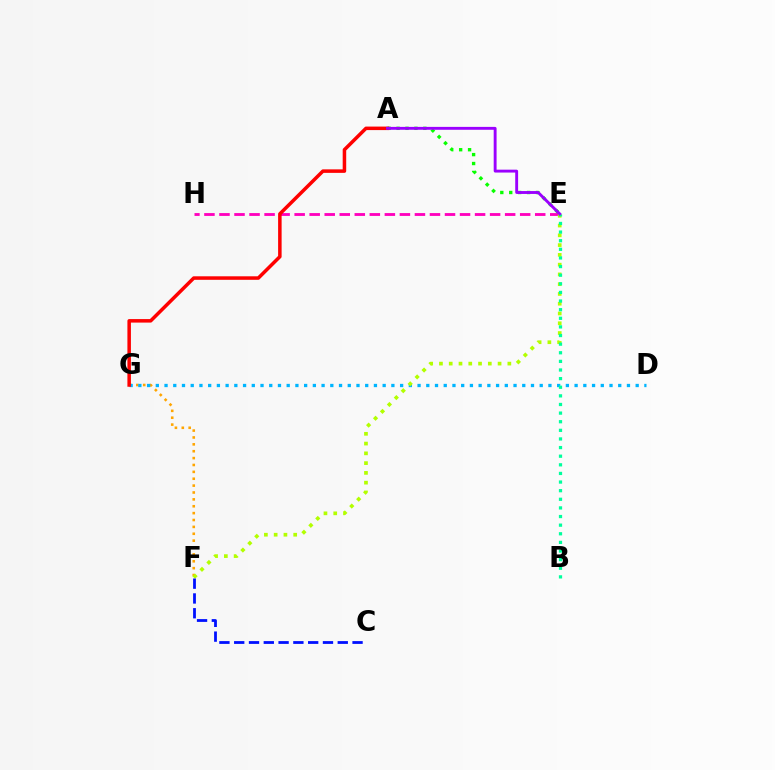{('F', 'G'): [{'color': '#ffa500', 'line_style': 'dotted', 'thickness': 1.87}], ('E', 'H'): [{'color': '#ff00bd', 'line_style': 'dashed', 'thickness': 2.04}], ('D', 'G'): [{'color': '#00b5ff', 'line_style': 'dotted', 'thickness': 2.37}], ('A', 'E'): [{'color': '#08ff00', 'line_style': 'dotted', 'thickness': 2.42}, {'color': '#9b00ff', 'line_style': 'solid', 'thickness': 2.08}], ('E', 'F'): [{'color': '#b3ff00', 'line_style': 'dotted', 'thickness': 2.65}], ('C', 'F'): [{'color': '#0010ff', 'line_style': 'dashed', 'thickness': 2.01}], ('A', 'G'): [{'color': '#ff0000', 'line_style': 'solid', 'thickness': 2.53}], ('B', 'E'): [{'color': '#00ff9d', 'line_style': 'dotted', 'thickness': 2.34}]}